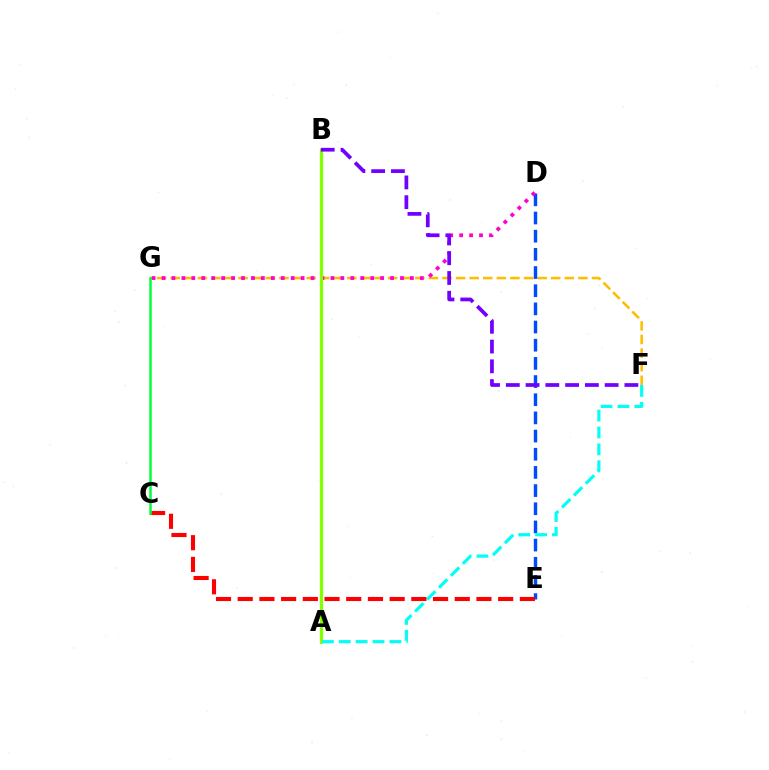{('F', 'G'): [{'color': '#ffbd00', 'line_style': 'dashed', 'thickness': 1.85}], ('D', 'E'): [{'color': '#004bff', 'line_style': 'dashed', 'thickness': 2.47}], ('D', 'G'): [{'color': '#ff00cf', 'line_style': 'dotted', 'thickness': 2.7}], ('A', 'B'): [{'color': '#84ff00', 'line_style': 'solid', 'thickness': 2.35}], ('A', 'F'): [{'color': '#00fff6', 'line_style': 'dashed', 'thickness': 2.29}], ('B', 'F'): [{'color': '#7200ff', 'line_style': 'dashed', 'thickness': 2.69}], ('C', 'E'): [{'color': '#ff0000', 'line_style': 'dashed', 'thickness': 2.95}], ('C', 'G'): [{'color': '#00ff39', 'line_style': 'solid', 'thickness': 1.8}]}